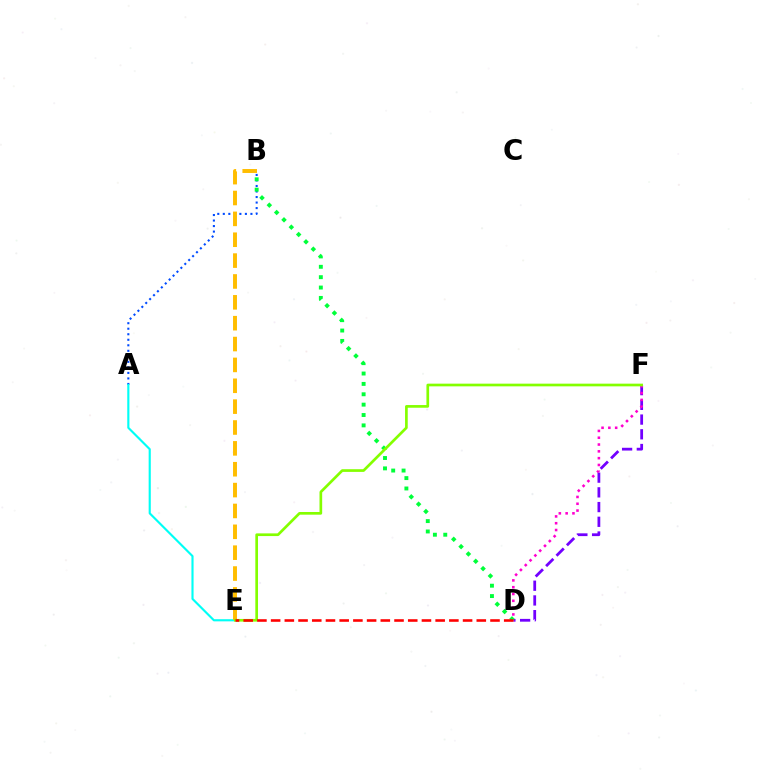{('D', 'F'): [{'color': '#7200ff', 'line_style': 'dashed', 'thickness': 2.0}, {'color': '#ff00cf', 'line_style': 'dotted', 'thickness': 1.85}], ('A', 'B'): [{'color': '#004bff', 'line_style': 'dotted', 'thickness': 1.5}], ('A', 'E'): [{'color': '#00fff6', 'line_style': 'solid', 'thickness': 1.54}], ('B', 'D'): [{'color': '#00ff39', 'line_style': 'dotted', 'thickness': 2.82}], ('B', 'E'): [{'color': '#ffbd00', 'line_style': 'dashed', 'thickness': 2.83}], ('E', 'F'): [{'color': '#84ff00', 'line_style': 'solid', 'thickness': 1.93}], ('D', 'E'): [{'color': '#ff0000', 'line_style': 'dashed', 'thickness': 1.86}]}